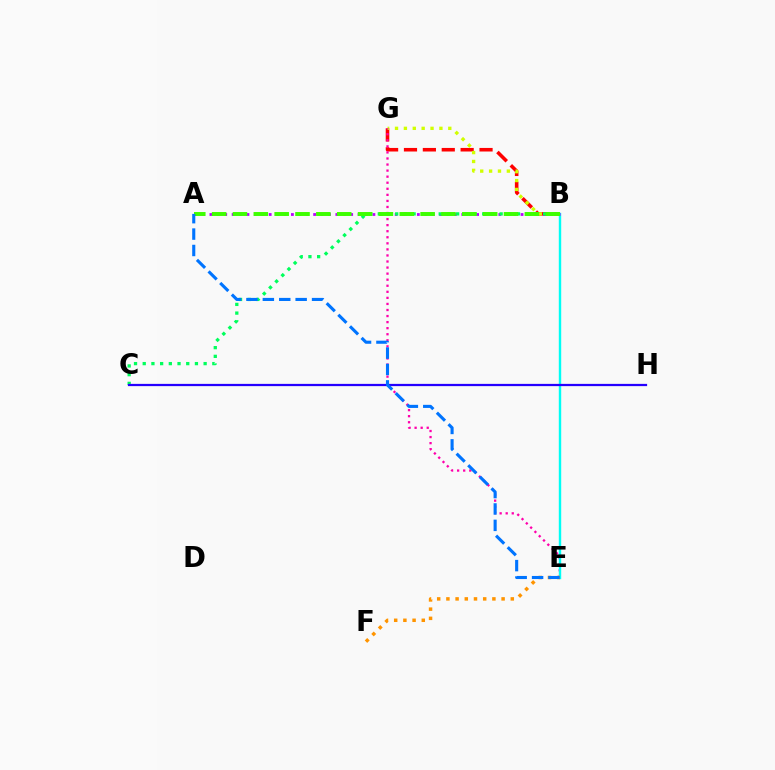{('B', 'G'): [{'color': '#ff0000', 'line_style': 'dashed', 'thickness': 2.57}, {'color': '#d1ff00', 'line_style': 'dotted', 'thickness': 2.41}], ('E', 'G'): [{'color': '#ff00ac', 'line_style': 'dotted', 'thickness': 1.65}], ('B', 'E'): [{'color': '#00fff6', 'line_style': 'solid', 'thickness': 1.74}], ('A', 'B'): [{'color': '#b900ff', 'line_style': 'dotted', 'thickness': 2.01}, {'color': '#3dff00', 'line_style': 'dashed', 'thickness': 2.83}], ('B', 'C'): [{'color': '#00ff5c', 'line_style': 'dotted', 'thickness': 2.36}], ('C', 'H'): [{'color': '#2500ff', 'line_style': 'solid', 'thickness': 1.62}], ('E', 'F'): [{'color': '#ff9400', 'line_style': 'dotted', 'thickness': 2.5}], ('A', 'E'): [{'color': '#0074ff', 'line_style': 'dashed', 'thickness': 2.23}]}